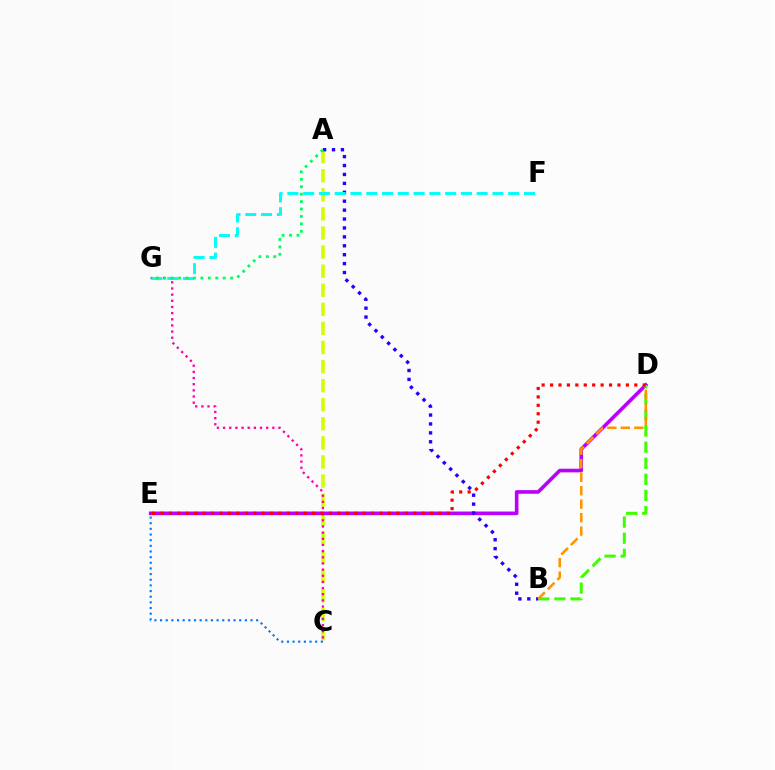{('A', 'C'): [{'color': '#d1ff00', 'line_style': 'dashed', 'thickness': 2.59}], ('C', 'E'): [{'color': '#0074ff', 'line_style': 'dotted', 'thickness': 1.54}], ('C', 'G'): [{'color': '#ff00ac', 'line_style': 'dotted', 'thickness': 1.67}], ('D', 'E'): [{'color': '#b900ff', 'line_style': 'solid', 'thickness': 2.61}, {'color': '#ff0000', 'line_style': 'dotted', 'thickness': 2.29}], ('B', 'D'): [{'color': '#3dff00', 'line_style': 'dashed', 'thickness': 2.18}, {'color': '#ff9400', 'line_style': 'dashed', 'thickness': 1.83}], ('A', 'B'): [{'color': '#2500ff', 'line_style': 'dotted', 'thickness': 2.42}], ('F', 'G'): [{'color': '#00fff6', 'line_style': 'dashed', 'thickness': 2.14}], ('A', 'G'): [{'color': '#00ff5c', 'line_style': 'dotted', 'thickness': 2.02}]}